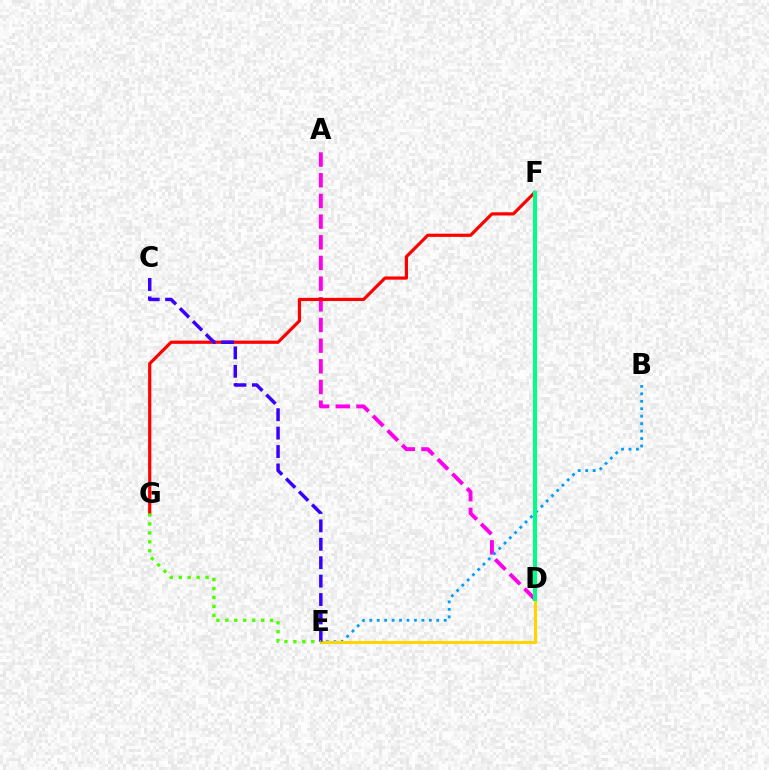{('A', 'D'): [{'color': '#ff00ed', 'line_style': 'dashed', 'thickness': 2.81}], ('B', 'E'): [{'color': '#009eff', 'line_style': 'dotted', 'thickness': 2.02}], ('F', 'G'): [{'color': '#ff0000', 'line_style': 'solid', 'thickness': 2.3}], ('D', 'E'): [{'color': '#ffd500', 'line_style': 'solid', 'thickness': 2.2}], ('D', 'F'): [{'color': '#00ff86', 'line_style': 'solid', 'thickness': 2.88}], ('C', 'E'): [{'color': '#3700ff', 'line_style': 'dashed', 'thickness': 2.5}], ('E', 'G'): [{'color': '#4fff00', 'line_style': 'dotted', 'thickness': 2.43}]}